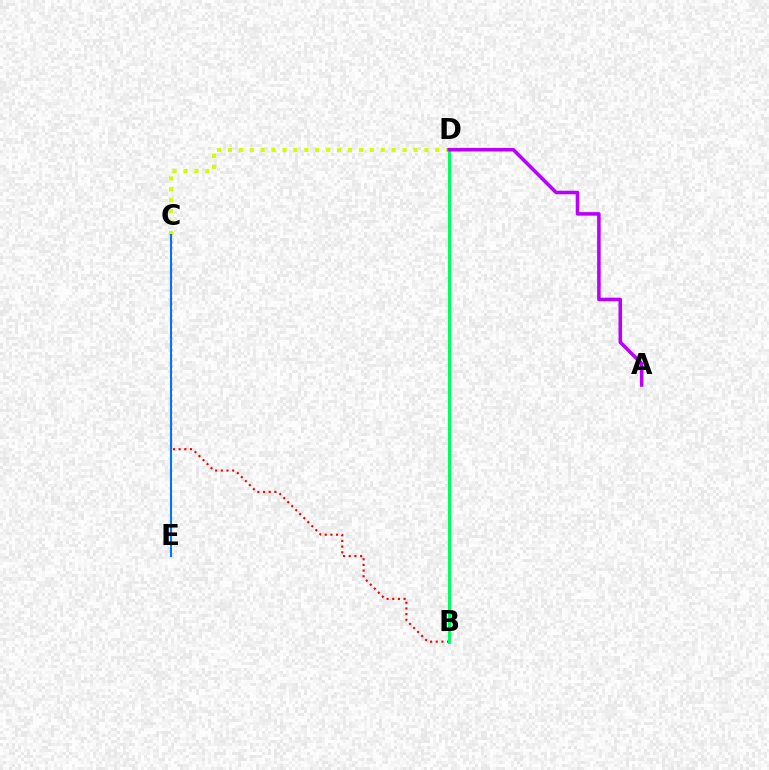{('B', 'C'): [{'color': '#ff0000', 'line_style': 'dotted', 'thickness': 1.54}], ('B', 'D'): [{'color': '#00ff5c', 'line_style': 'solid', 'thickness': 2.16}], ('C', 'D'): [{'color': '#d1ff00', 'line_style': 'dotted', 'thickness': 2.97}], ('C', 'E'): [{'color': '#0074ff', 'line_style': 'solid', 'thickness': 1.5}], ('A', 'D'): [{'color': '#b900ff', 'line_style': 'solid', 'thickness': 2.55}]}